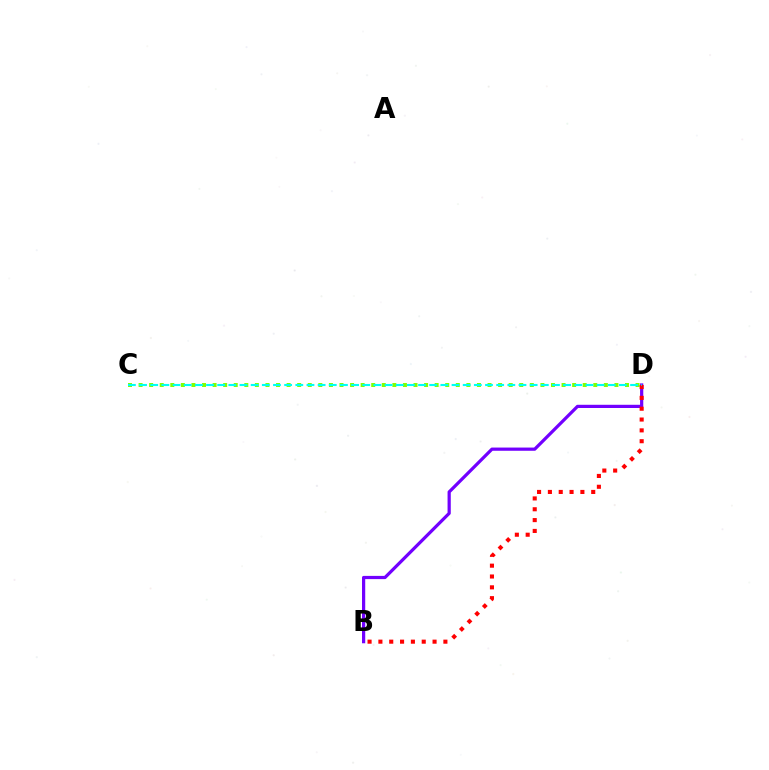{('C', 'D'): [{'color': '#84ff00', 'line_style': 'dotted', 'thickness': 2.87}, {'color': '#00fff6', 'line_style': 'dashed', 'thickness': 1.52}], ('B', 'D'): [{'color': '#7200ff', 'line_style': 'solid', 'thickness': 2.32}, {'color': '#ff0000', 'line_style': 'dotted', 'thickness': 2.94}]}